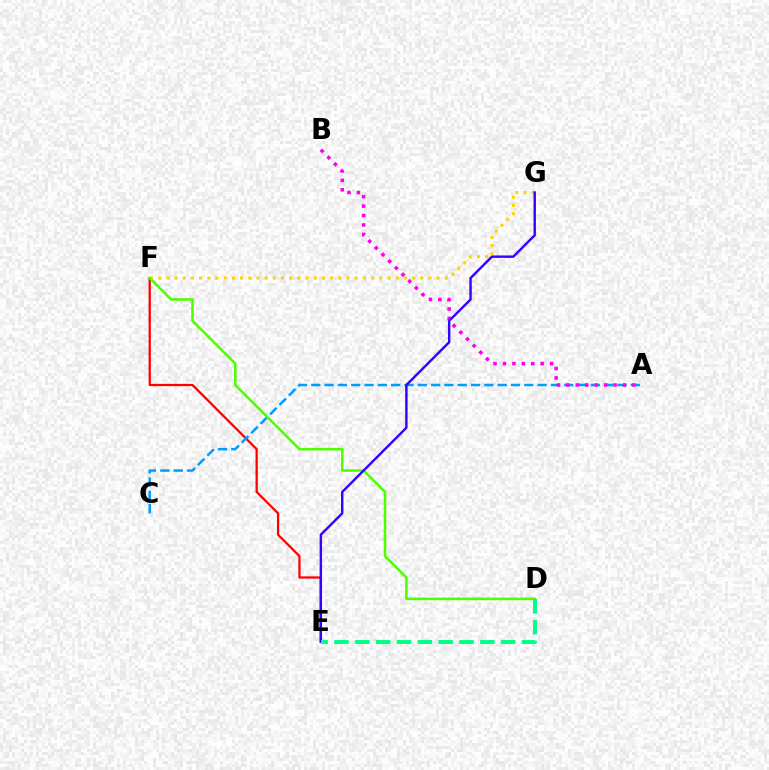{('E', 'F'): [{'color': '#ff0000', 'line_style': 'solid', 'thickness': 1.63}], ('F', 'G'): [{'color': '#ffd500', 'line_style': 'dotted', 'thickness': 2.22}], ('A', 'C'): [{'color': '#009eff', 'line_style': 'dashed', 'thickness': 1.81}], ('A', 'B'): [{'color': '#ff00ed', 'line_style': 'dotted', 'thickness': 2.56}], ('D', 'F'): [{'color': '#4fff00', 'line_style': 'solid', 'thickness': 1.83}], ('E', 'G'): [{'color': '#3700ff', 'line_style': 'solid', 'thickness': 1.74}], ('D', 'E'): [{'color': '#00ff86', 'line_style': 'dashed', 'thickness': 2.83}]}